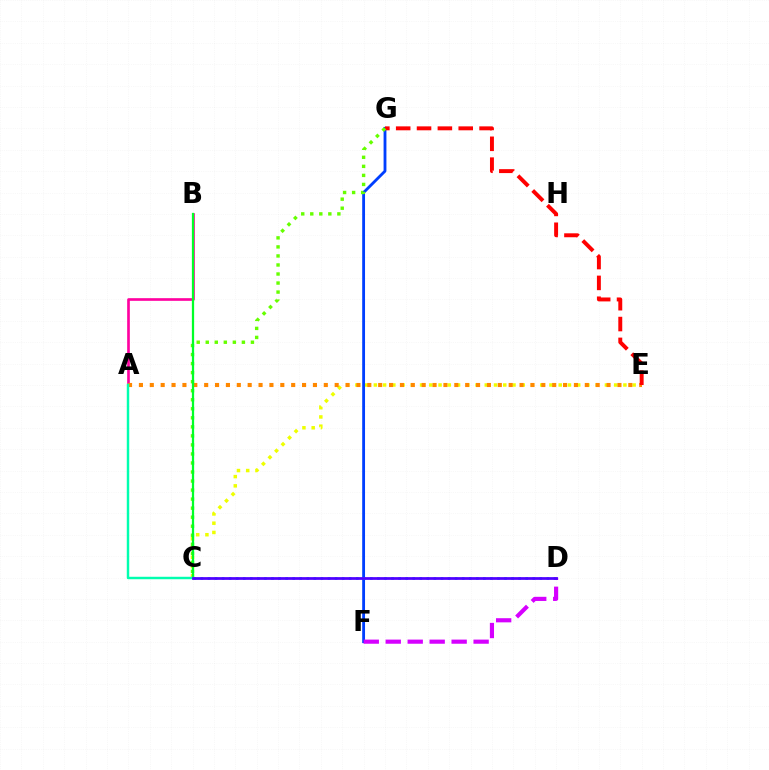{('C', 'E'): [{'color': '#eeff00', 'line_style': 'dotted', 'thickness': 2.51}], ('A', 'B'): [{'color': '#ff00a0', 'line_style': 'solid', 'thickness': 1.91}], ('F', 'G'): [{'color': '#003fff', 'line_style': 'solid', 'thickness': 2.04}], ('A', 'E'): [{'color': '#ff8800', 'line_style': 'dotted', 'thickness': 2.95}], ('E', 'G'): [{'color': '#ff0000', 'line_style': 'dashed', 'thickness': 2.83}], ('C', 'G'): [{'color': '#66ff00', 'line_style': 'dotted', 'thickness': 2.45}], ('B', 'C'): [{'color': '#00ff27', 'line_style': 'solid', 'thickness': 1.63}], ('C', 'D'): [{'color': '#00c7ff', 'line_style': 'dotted', 'thickness': 1.92}, {'color': '#4f00ff', 'line_style': 'solid', 'thickness': 1.98}], ('D', 'F'): [{'color': '#d600ff', 'line_style': 'dashed', 'thickness': 2.98}], ('A', 'C'): [{'color': '#00ffaf', 'line_style': 'solid', 'thickness': 1.76}]}